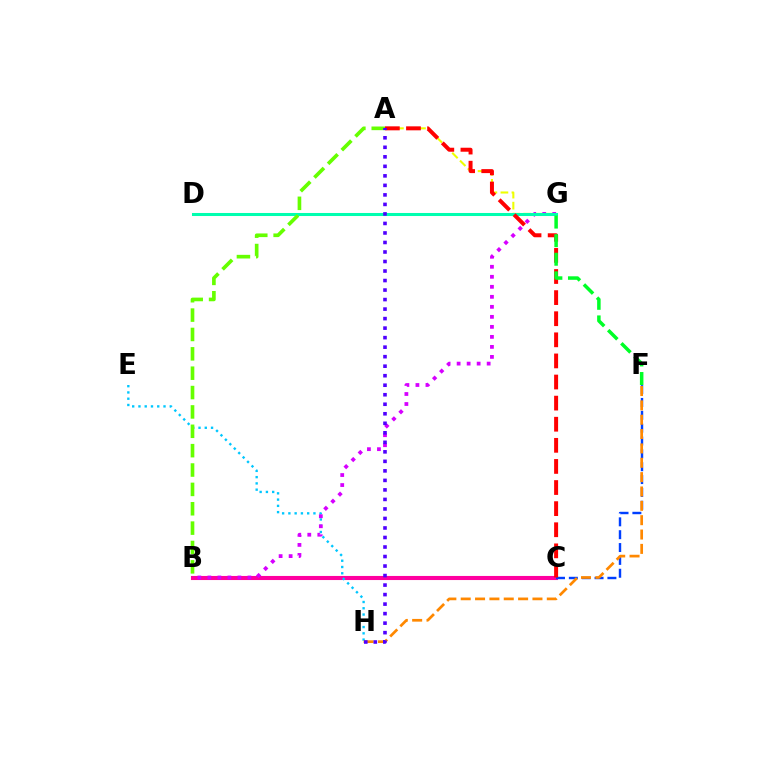{('B', 'C'): [{'color': '#ff00a0', 'line_style': 'solid', 'thickness': 2.94}], ('E', 'H'): [{'color': '#00c7ff', 'line_style': 'dotted', 'thickness': 1.7}], ('C', 'F'): [{'color': '#003fff', 'line_style': 'dashed', 'thickness': 1.75}], ('A', 'G'): [{'color': '#eeff00', 'line_style': 'dashed', 'thickness': 1.5}], ('F', 'H'): [{'color': '#ff8800', 'line_style': 'dashed', 'thickness': 1.95}], ('B', 'G'): [{'color': '#d600ff', 'line_style': 'dotted', 'thickness': 2.72}], ('D', 'G'): [{'color': '#00ffaf', 'line_style': 'solid', 'thickness': 2.19}], ('A', 'C'): [{'color': '#ff0000', 'line_style': 'dashed', 'thickness': 2.87}], ('F', 'G'): [{'color': '#00ff27', 'line_style': 'dashed', 'thickness': 2.52}], ('A', 'B'): [{'color': '#66ff00', 'line_style': 'dashed', 'thickness': 2.63}], ('A', 'H'): [{'color': '#4f00ff', 'line_style': 'dotted', 'thickness': 2.59}]}